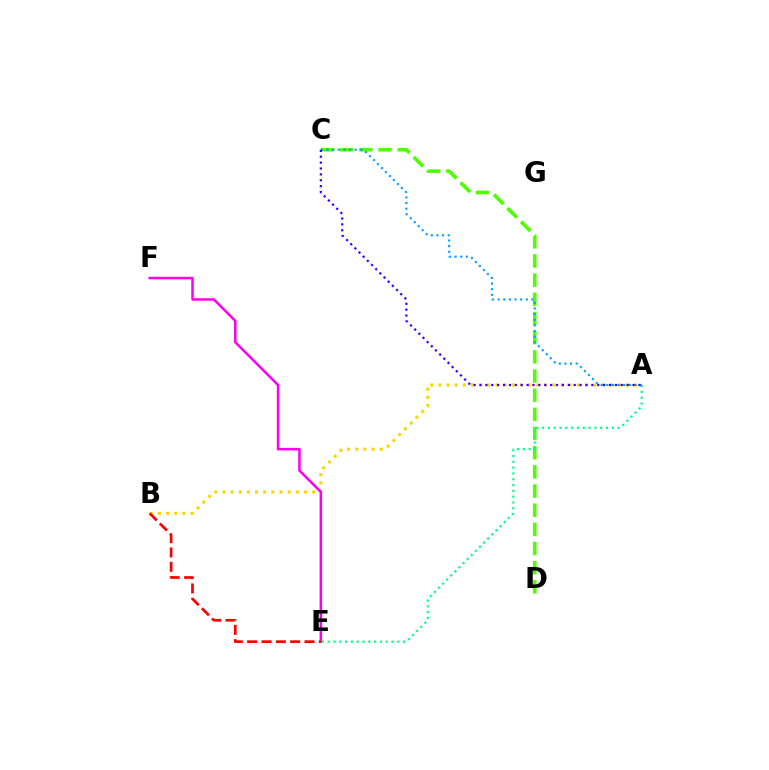{('A', 'B'): [{'color': '#ffd500', 'line_style': 'dotted', 'thickness': 2.21}], ('E', 'F'): [{'color': '#ff00ed', 'line_style': 'solid', 'thickness': 1.81}], ('C', 'D'): [{'color': '#4fff00', 'line_style': 'dashed', 'thickness': 2.6}], ('A', 'E'): [{'color': '#00ff86', 'line_style': 'dotted', 'thickness': 1.58}], ('A', 'C'): [{'color': '#009eff', 'line_style': 'dotted', 'thickness': 1.53}, {'color': '#3700ff', 'line_style': 'dotted', 'thickness': 1.6}], ('B', 'E'): [{'color': '#ff0000', 'line_style': 'dashed', 'thickness': 1.95}]}